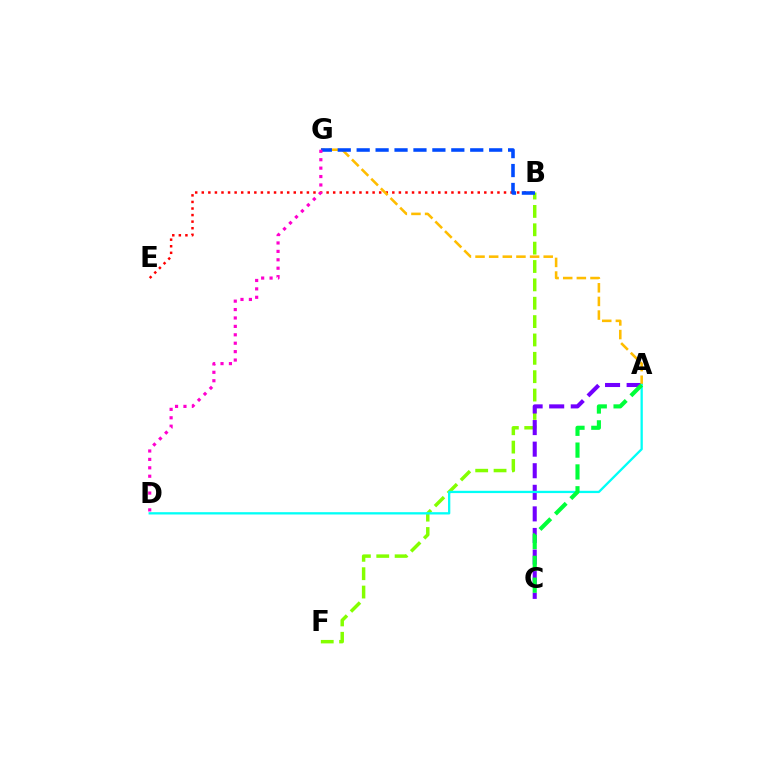{('B', 'F'): [{'color': '#84ff00', 'line_style': 'dashed', 'thickness': 2.49}], ('B', 'E'): [{'color': '#ff0000', 'line_style': 'dotted', 'thickness': 1.79}], ('A', 'C'): [{'color': '#7200ff', 'line_style': 'dashed', 'thickness': 2.93}, {'color': '#00ff39', 'line_style': 'dashed', 'thickness': 2.97}], ('A', 'G'): [{'color': '#ffbd00', 'line_style': 'dashed', 'thickness': 1.85}], ('A', 'D'): [{'color': '#00fff6', 'line_style': 'solid', 'thickness': 1.65}], ('B', 'G'): [{'color': '#004bff', 'line_style': 'dashed', 'thickness': 2.57}], ('D', 'G'): [{'color': '#ff00cf', 'line_style': 'dotted', 'thickness': 2.29}]}